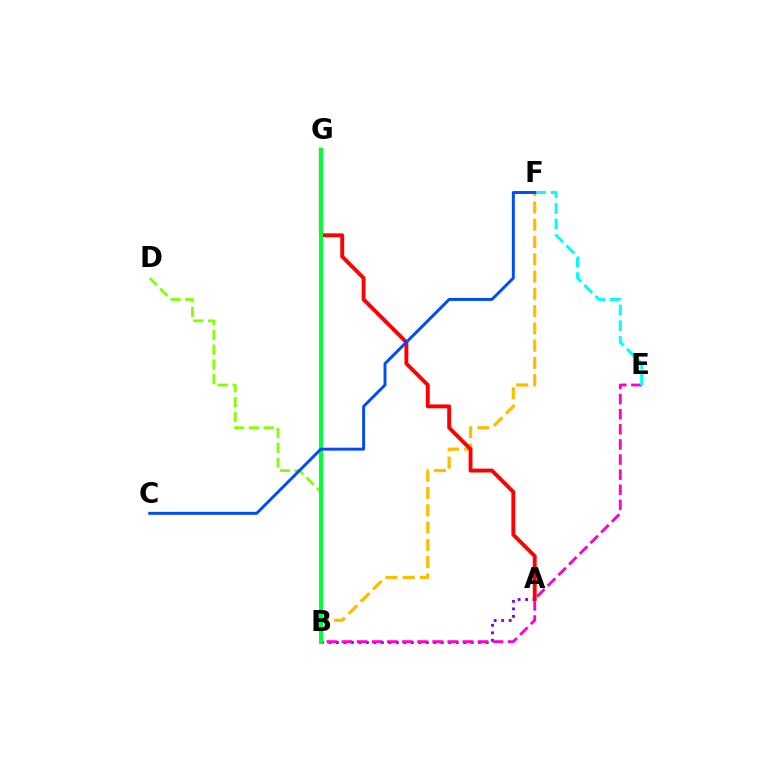{('B', 'D'): [{'color': '#84ff00', 'line_style': 'dashed', 'thickness': 2.01}], ('A', 'B'): [{'color': '#7200ff', 'line_style': 'dotted', 'thickness': 2.04}], ('B', 'F'): [{'color': '#ffbd00', 'line_style': 'dashed', 'thickness': 2.35}], ('B', 'E'): [{'color': '#ff00cf', 'line_style': 'dashed', 'thickness': 2.05}], ('E', 'F'): [{'color': '#00fff6', 'line_style': 'dashed', 'thickness': 2.13}], ('A', 'G'): [{'color': '#ff0000', 'line_style': 'solid', 'thickness': 2.8}], ('B', 'G'): [{'color': '#00ff39', 'line_style': 'solid', 'thickness': 2.88}], ('C', 'F'): [{'color': '#004bff', 'line_style': 'solid', 'thickness': 2.11}]}